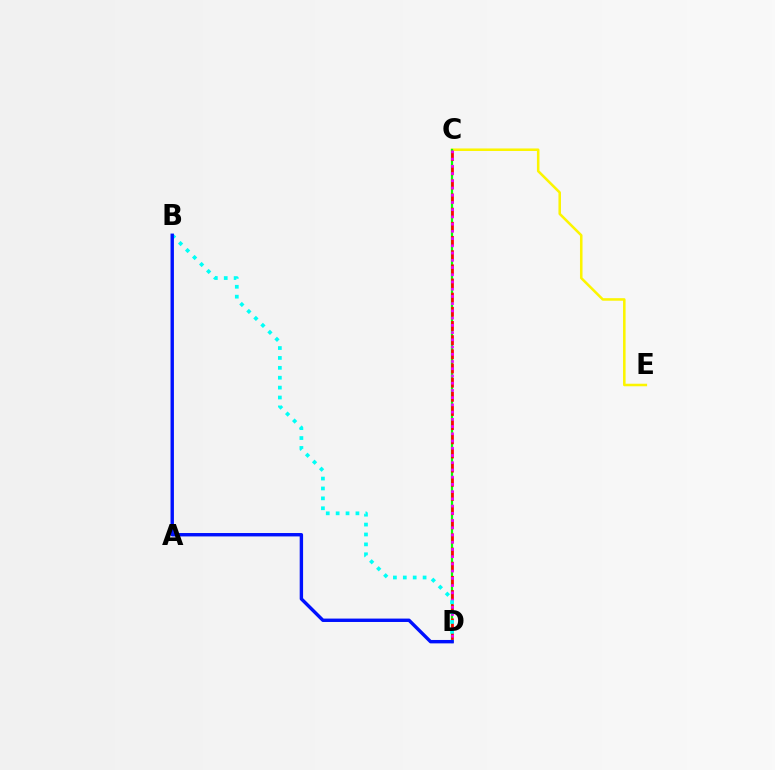{('C', 'E'): [{'color': '#fcf500', 'line_style': 'solid', 'thickness': 1.83}], ('C', 'D'): [{'color': '#08ff00', 'line_style': 'solid', 'thickness': 1.61}, {'color': '#ff0000', 'line_style': 'dashed', 'thickness': 1.92}, {'color': '#ee00ff', 'line_style': 'dotted', 'thickness': 1.96}], ('B', 'D'): [{'color': '#00fff6', 'line_style': 'dotted', 'thickness': 2.69}, {'color': '#0010ff', 'line_style': 'solid', 'thickness': 2.45}]}